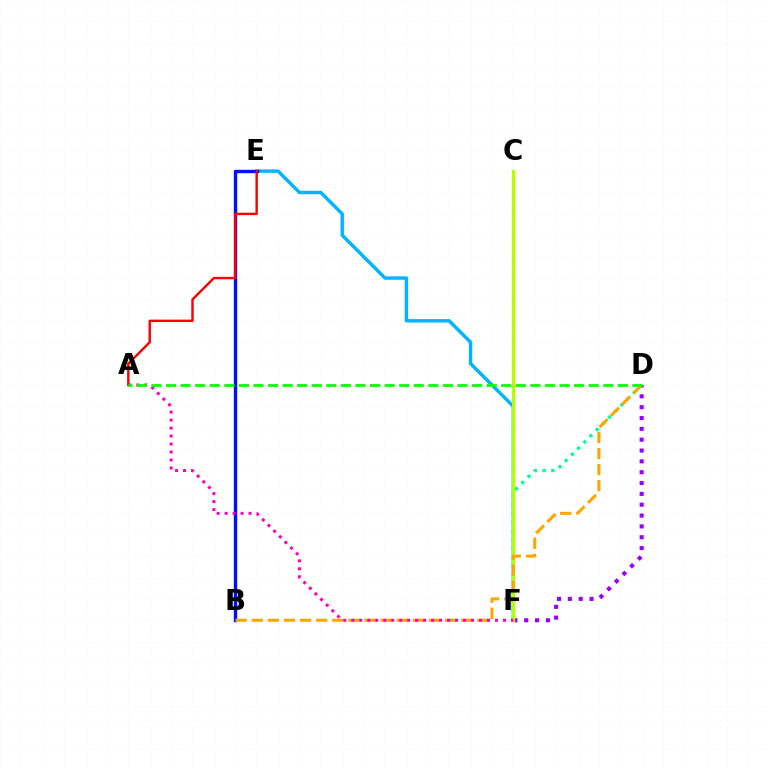{('E', 'F'): [{'color': '#00b5ff', 'line_style': 'solid', 'thickness': 2.47}], ('D', 'F'): [{'color': '#00ff9d', 'line_style': 'dotted', 'thickness': 2.38}, {'color': '#9b00ff', 'line_style': 'dotted', 'thickness': 2.94}], ('C', 'F'): [{'color': '#b3ff00', 'line_style': 'solid', 'thickness': 2.33}], ('B', 'E'): [{'color': '#0010ff', 'line_style': 'solid', 'thickness': 2.44}], ('B', 'D'): [{'color': '#ffa500', 'line_style': 'dashed', 'thickness': 2.19}], ('A', 'E'): [{'color': '#ff0000', 'line_style': 'solid', 'thickness': 1.74}], ('A', 'F'): [{'color': '#ff00bd', 'line_style': 'dotted', 'thickness': 2.17}], ('A', 'D'): [{'color': '#08ff00', 'line_style': 'dashed', 'thickness': 1.98}]}